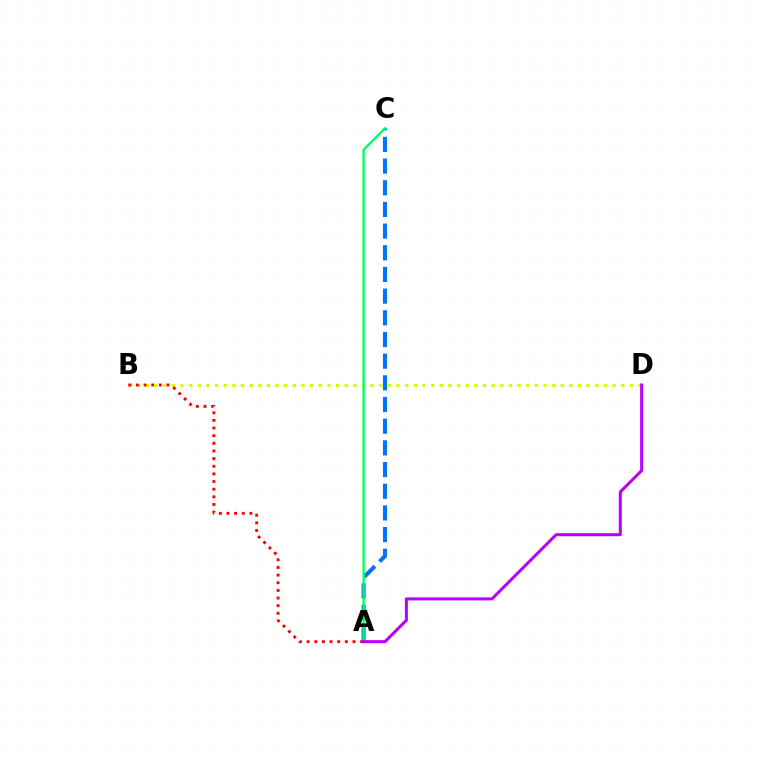{('A', 'C'): [{'color': '#0074ff', 'line_style': 'dashed', 'thickness': 2.94}, {'color': '#00ff5c', 'line_style': 'solid', 'thickness': 1.66}], ('B', 'D'): [{'color': '#d1ff00', 'line_style': 'dotted', 'thickness': 2.35}], ('A', 'B'): [{'color': '#ff0000', 'line_style': 'dotted', 'thickness': 2.08}], ('A', 'D'): [{'color': '#b900ff', 'line_style': 'solid', 'thickness': 2.18}]}